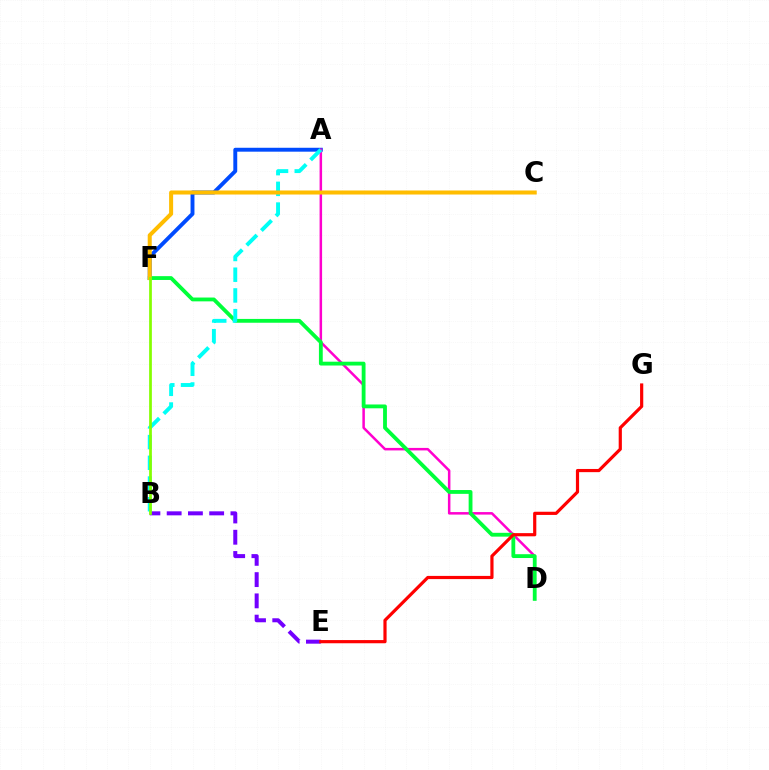{('A', 'F'): [{'color': '#004bff', 'line_style': 'solid', 'thickness': 2.81}], ('A', 'D'): [{'color': '#ff00cf', 'line_style': 'solid', 'thickness': 1.81}], ('D', 'F'): [{'color': '#00ff39', 'line_style': 'solid', 'thickness': 2.75}], ('B', 'E'): [{'color': '#7200ff', 'line_style': 'dashed', 'thickness': 2.89}], ('E', 'G'): [{'color': '#ff0000', 'line_style': 'solid', 'thickness': 2.29}], ('A', 'B'): [{'color': '#00fff6', 'line_style': 'dashed', 'thickness': 2.81}], ('C', 'F'): [{'color': '#ffbd00', 'line_style': 'solid', 'thickness': 2.9}], ('B', 'F'): [{'color': '#84ff00', 'line_style': 'solid', 'thickness': 1.97}]}